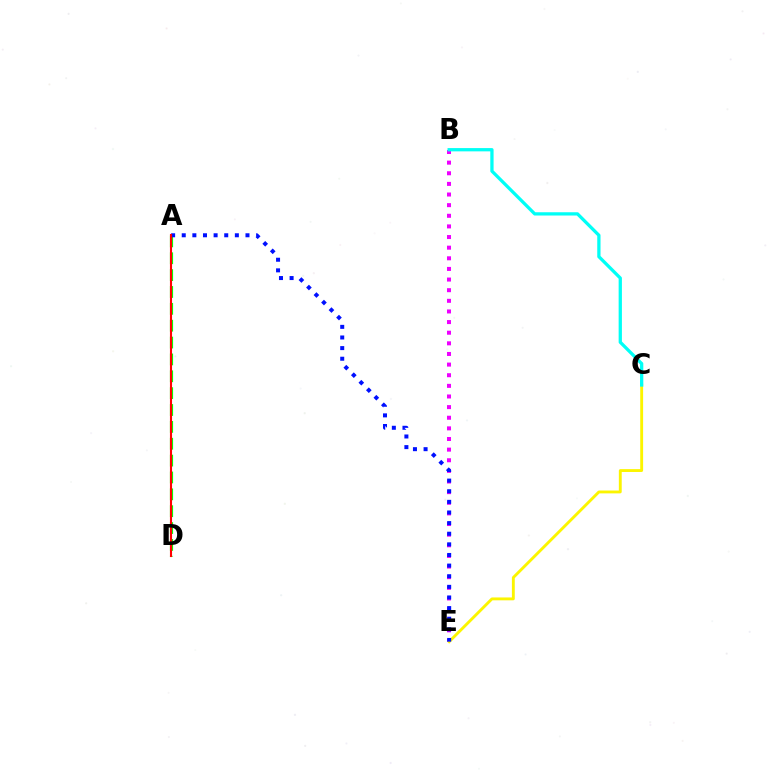{('B', 'E'): [{'color': '#ee00ff', 'line_style': 'dotted', 'thickness': 2.89}], ('A', 'D'): [{'color': '#08ff00', 'line_style': 'dashed', 'thickness': 2.29}, {'color': '#ff0000', 'line_style': 'solid', 'thickness': 1.51}], ('C', 'E'): [{'color': '#fcf500', 'line_style': 'solid', 'thickness': 2.06}], ('B', 'C'): [{'color': '#00fff6', 'line_style': 'solid', 'thickness': 2.36}], ('A', 'E'): [{'color': '#0010ff', 'line_style': 'dotted', 'thickness': 2.89}]}